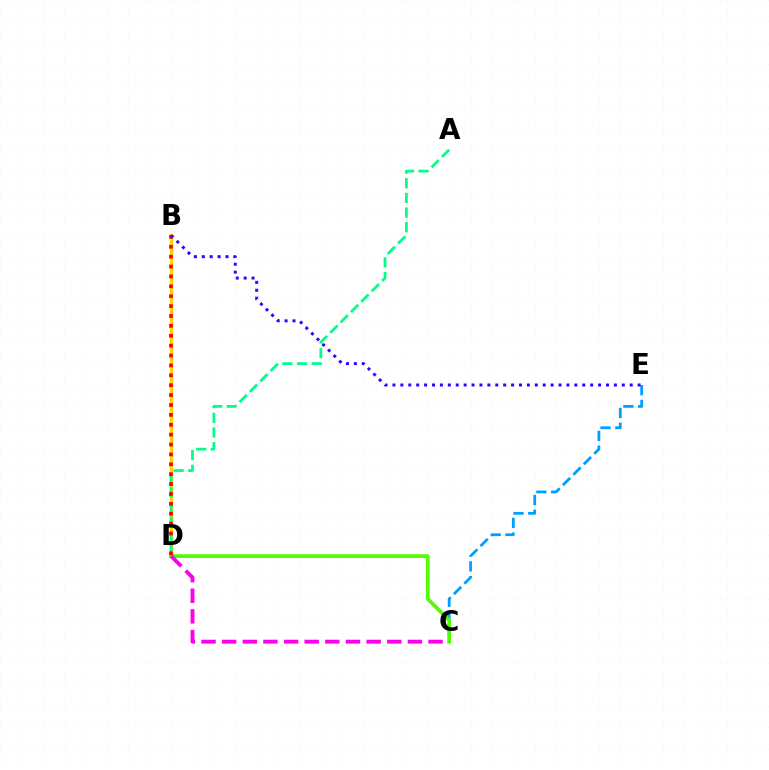{('B', 'D'): [{'color': '#ffd500', 'line_style': 'solid', 'thickness': 2.48}, {'color': '#ff0000', 'line_style': 'dotted', 'thickness': 2.69}], ('A', 'D'): [{'color': '#00ff86', 'line_style': 'dashed', 'thickness': 1.99}], ('C', 'E'): [{'color': '#009eff', 'line_style': 'dashed', 'thickness': 2.0}], ('C', 'D'): [{'color': '#4fff00', 'line_style': 'solid', 'thickness': 2.66}, {'color': '#ff00ed', 'line_style': 'dashed', 'thickness': 2.8}], ('B', 'E'): [{'color': '#3700ff', 'line_style': 'dotted', 'thickness': 2.15}]}